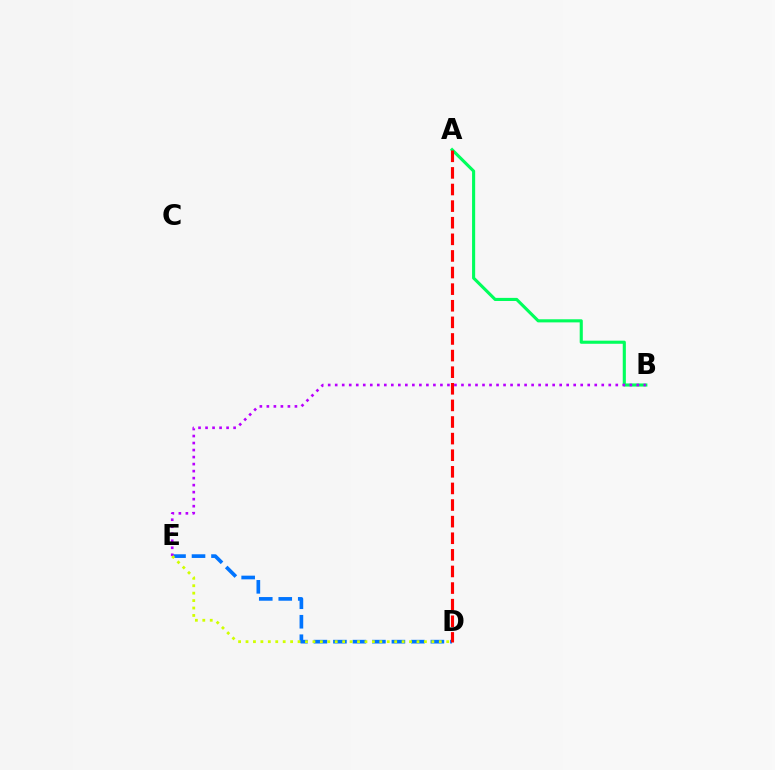{('D', 'E'): [{'color': '#0074ff', 'line_style': 'dashed', 'thickness': 2.65}, {'color': '#d1ff00', 'line_style': 'dotted', 'thickness': 2.02}], ('A', 'B'): [{'color': '#00ff5c', 'line_style': 'solid', 'thickness': 2.24}], ('B', 'E'): [{'color': '#b900ff', 'line_style': 'dotted', 'thickness': 1.91}], ('A', 'D'): [{'color': '#ff0000', 'line_style': 'dashed', 'thickness': 2.26}]}